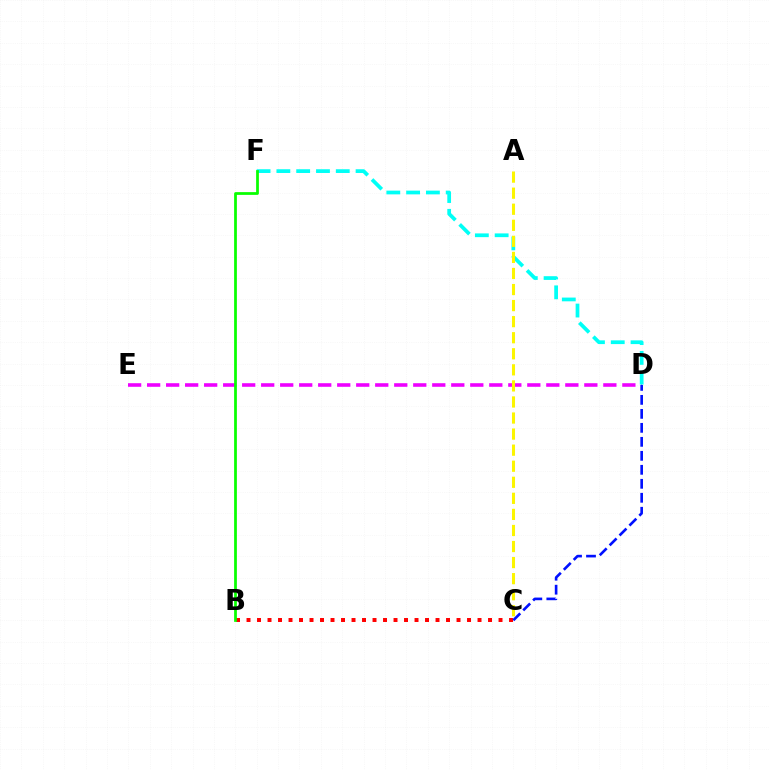{('D', 'E'): [{'color': '#ee00ff', 'line_style': 'dashed', 'thickness': 2.58}], ('D', 'F'): [{'color': '#00fff6', 'line_style': 'dashed', 'thickness': 2.69}], ('B', 'C'): [{'color': '#ff0000', 'line_style': 'dotted', 'thickness': 2.85}], ('C', 'D'): [{'color': '#0010ff', 'line_style': 'dashed', 'thickness': 1.9}], ('B', 'F'): [{'color': '#08ff00', 'line_style': 'solid', 'thickness': 1.98}], ('A', 'C'): [{'color': '#fcf500', 'line_style': 'dashed', 'thickness': 2.18}]}